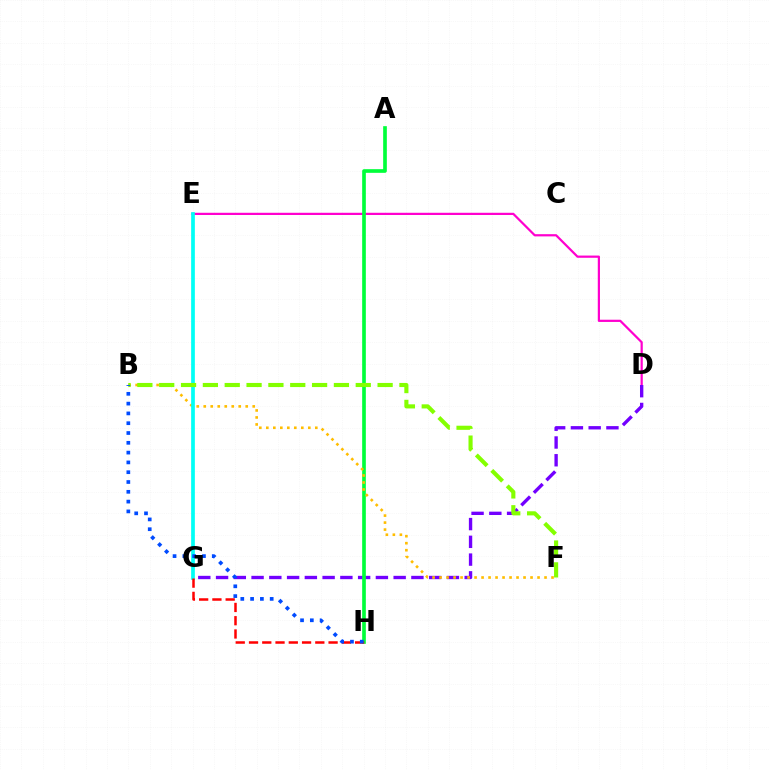{('D', 'E'): [{'color': '#ff00cf', 'line_style': 'solid', 'thickness': 1.6}], ('D', 'G'): [{'color': '#7200ff', 'line_style': 'dashed', 'thickness': 2.41}], ('A', 'H'): [{'color': '#00ff39', 'line_style': 'solid', 'thickness': 2.64}], ('B', 'F'): [{'color': '#ffbd00', 'line_style': 'dotted', 'thickness': 1.9}, {'color': '#84ff00', 'line_style': 'dashed', 'thickness': 2.97}], ('E', 'G'): [{'color': '#00fff6', 'line_style': 'solid', 'thickness': 2.67}], ('G', 'H'): [{'color': '#ff0000', 'line_style': 'dashed', 'thickness': 1.8}], ('B', 'H'): [{'color': '#004bff', 'line_style': 'dotted', 'thickness': 2.66}]}